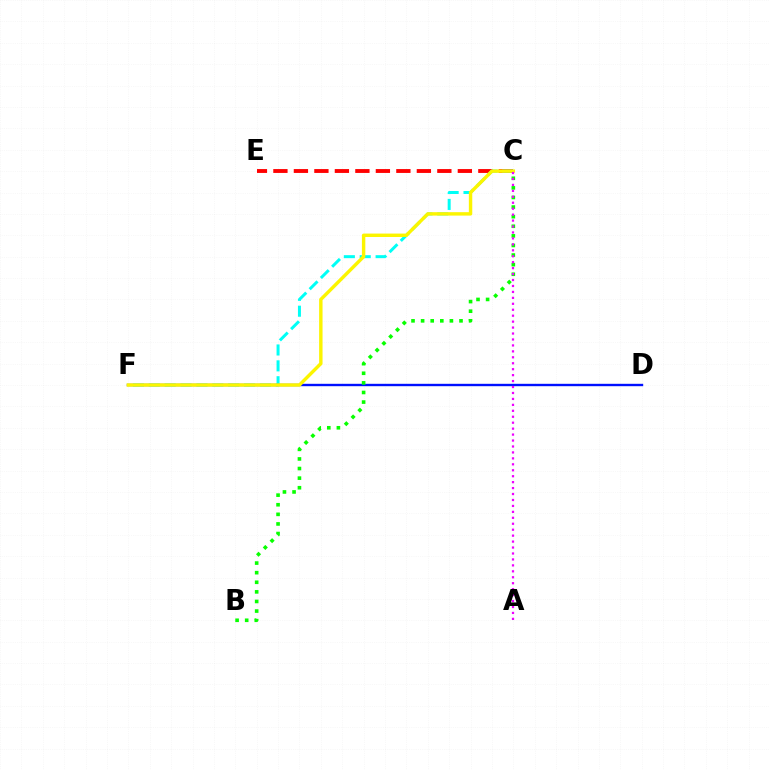{('C', 'E'): [{'color': '#ff0000', 'line_style': 'dashed', 'thickness': 2.78}], ('C', 'F'): [{'color': '#00fff6', 'line_style': 'dashed', 'thickness': 2.16}, {'color': '#fcf500', 'line_style': 'solid', 'thickness': 2.46}], ('D', 'F'): [{'color': '#0010ff', 'line_style': 'solid', 'thickness': 1.71}], ('B', 'C'): [{'color': '#08ff00', 'line_style': 'dotted', 'thickness': 2.61}], ('A', 'C'): [{'color': '#ee00ff', 'line_style': 'dotted', 'thickness': 1.62}]}